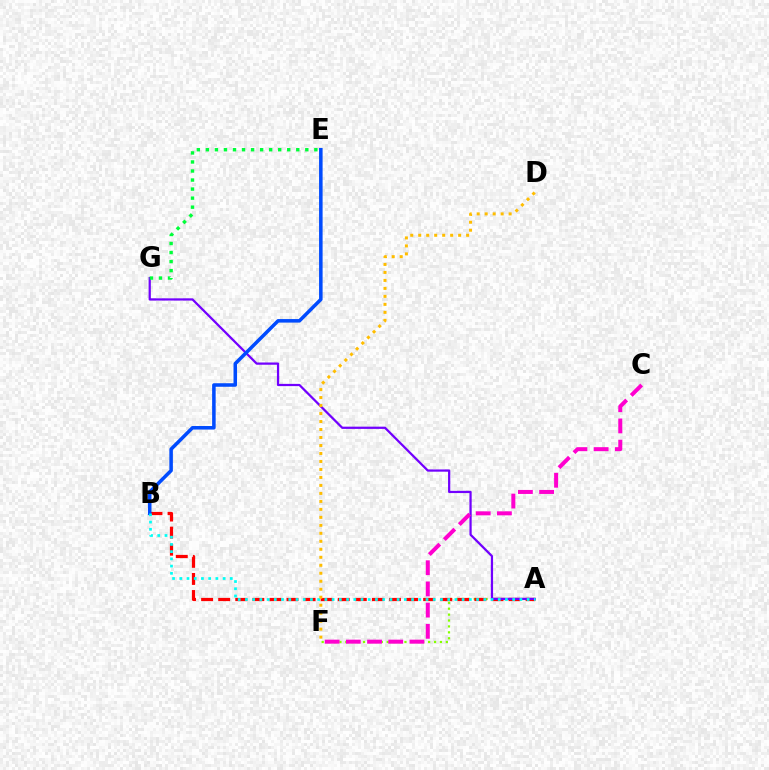{('A', 'F'): [{'color': '#84ff00', 'line_style': 'dotted', 'thickness': 1.61}], ('A', 'B'): [{'color': '#ff0000', 'line_style': 'dashed', 'thickness': 2.32}, {'color': '#00fff6', 'line_style': 'dotted', 'thickness': 1.96}], ('A', 'G'): [{'color': '#7200ff', 'line_style': 'solid', 'thickness': 1.62}], ('E', 'G'): [{'color': '#00ff39', 'line_style': 'dotted', 'thickness': 2.46}], ('B', 'E'): [{'color': '#004bff', 'line_style': 'solid', 'thickness': 2.54}], ('C', 'F'): [{'color': '#ff00cf', 'line_style': 'dashed', 'thickness': 2.88}], ('D', 'F'): [{'color': '#ffbd00', 'line_style': 'dotted', 'thickness': 2.17}]}